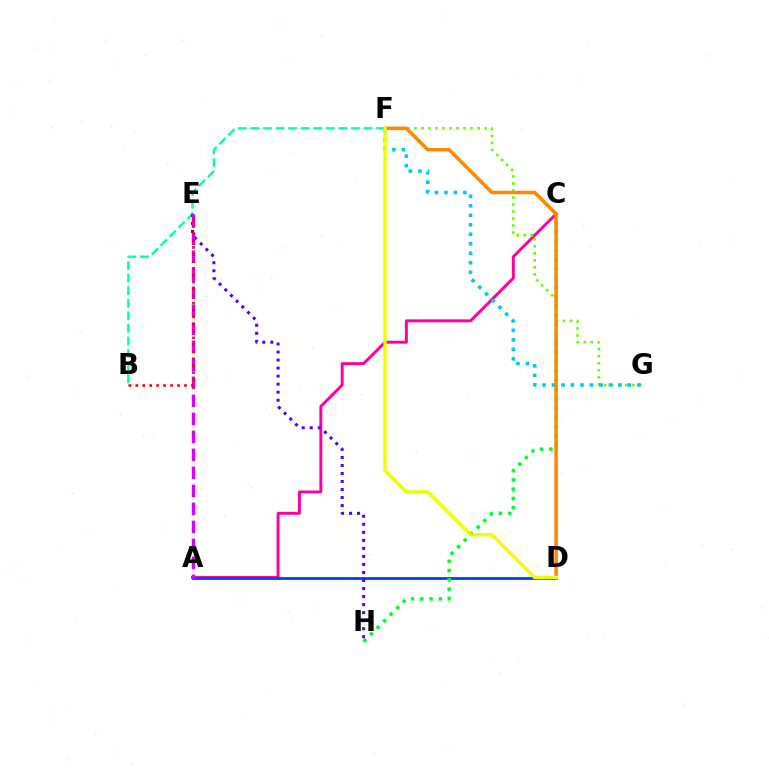{('A', 'C'): [{'color': '#ff00a0', 'line_style': 'solid', 'thickness': 2.12}], ('A', 'D'): [{'color': '#003fff', 'line_style': 'solid', 'thickness': 2.0}], ('F', 'G'): [{'color': '#66ff00', 'line_style': 'dotted', 'thickness': 1.91}, {'color': '#00c7ff', 'line_style': 'dotted', 'thickness': 2.58}], ('C', 'H'): [{'color': '#00ff27', 'line_style': 'dotted', 'thickness': 2.52}], ('B', 'F'): [{'color': '#00ffaf', 'line_style': 'dashed', 'thickness': 1.71}], ('E', 'H'): [{'color': '#4f00ff', 'line_style': 'dotted', 'thickness': 2.18}], ('A', 'E'): [{'color': '#d600ff', 'line_style': 'dashed', 'thickness': 2.45}], ('B', 'E'): [{'color': '#ff0000', 'line_style': 'dotted', 'thickness': 1.89}], ('D', 'F'): [{'color': '#ff8800', 'line_style': 'solid', 'thickness': 2.54}, {'color': '#eeff00', 'line_style': 'solid', 'thickness': 2.45}]}